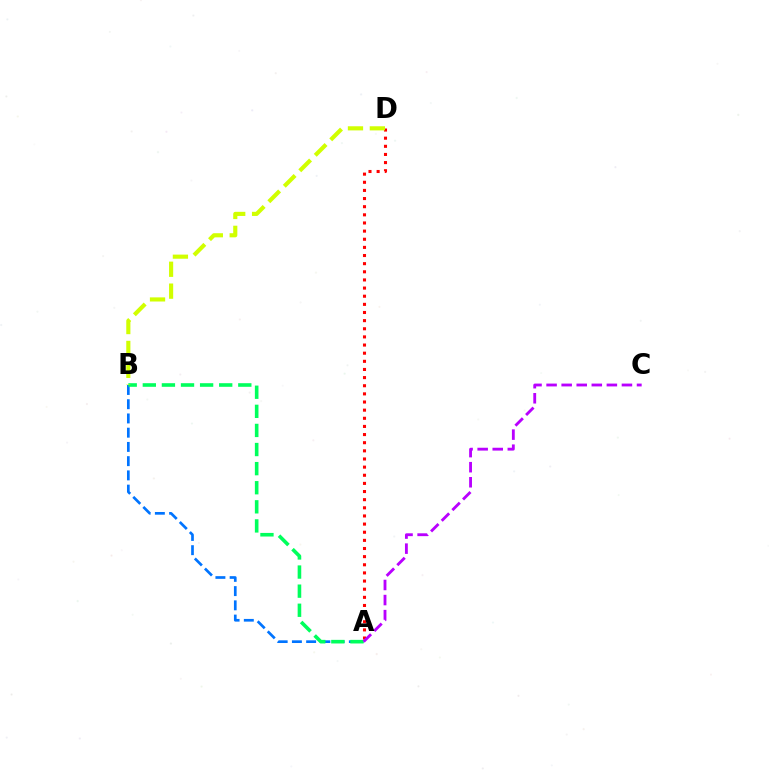{('A', 'B'): [{'color': '#0074ff', 'line_style': 'dashed', 'thickness': 1.93}, {'color': '#00ff5c', 'line_style': 'dashed', 'thickness': 2.59}], ('A', 'D'): [{'color': '#ff0000', 'line_style': 'dotted', 'thickness': 2.21}], ('A', 'C'): [{'color': '#b900ff', 'line_style': 'dashed', 'thickness': 2.05}], ('B', 'D'): [{'color': '#d1ff00', 'line_style': 'dashed', 'thickness': 2.97}]}